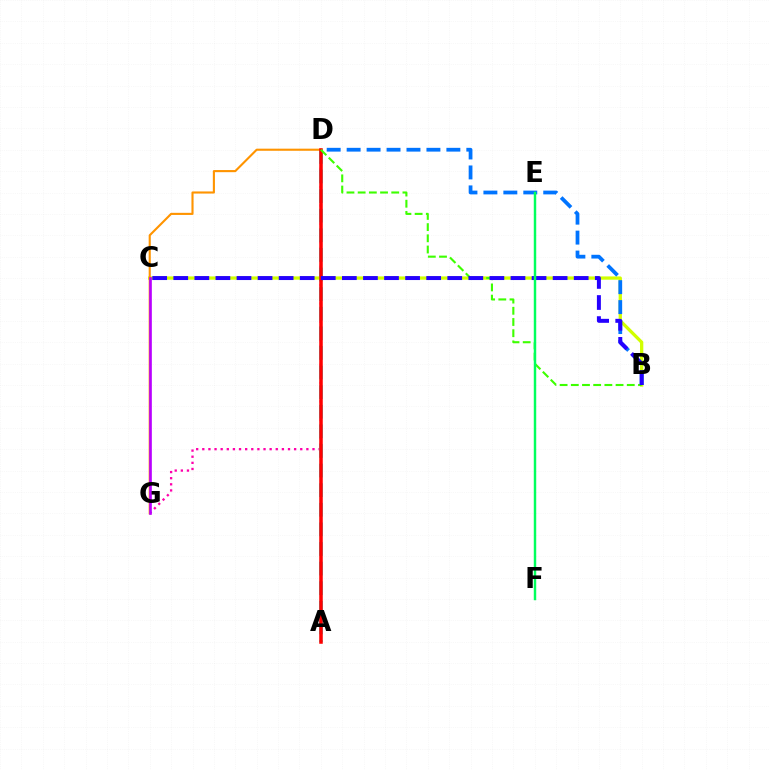{('D', 'G'): [{'color': '#ff00ac', 'line_style': 'dotted', 'thickness': 1.66}, {'color': '#ff9400', 'line_style': 'solid', 'thickness': 1.52}], ('B', 'C'): [{'color': '#d1ff00', 'line_style': 'solid', 'thickness': 2.37}, {'color': '#2500ff', 'line_style': 'dashed', 'thickness': 2.86}], ('A', 'D'): [{'color': '#00fff6', 'line_style': 'dashed', 'thickness': 2.66}, {'color': '#ff0000', 'line_style': 'solid', 'thickness': 2.54}], ('C', 'G'): [{'color': '#b900ff', 'line_style': 'solid', 'thickness': 1.91}], ('B', 'D'): [{'color': '#0074ff', 'line_style': 'dashed', 'thickness': 2.71}, {'color': '#3dff00', 'line_style': 'dashed', 'thickness': 1.52}], ('E', 'F'): [{'color': '#00ff5c', 'line_style': 'solid', 'thickness': 1.76}]}